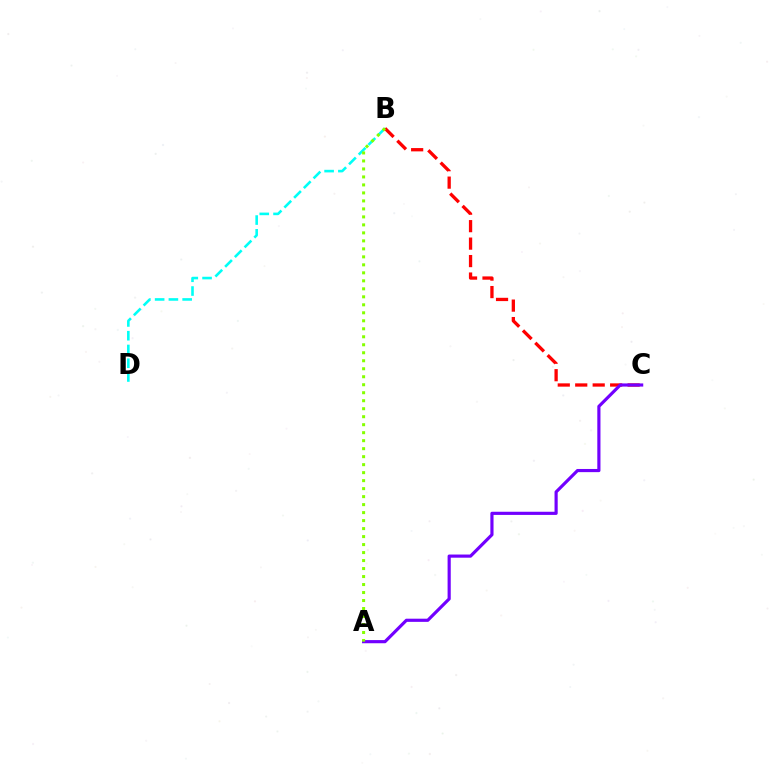{('B', 'D'): [{'color': '#00fff6', 'line_style': 'dashed', 'thickness': 1.87}], ('B', 'C'): [{'color': '#ff0000', 'line_style': 'dashed', 'thickness': 2.37}], ('A', 'C'): [{'color': '#7200ff', 'line_style': 'solid', 'thickness': 2.28}], ('A', 'B'): [{'color': '#84ff00', 'line_style': 'dotted', 'thickness': 2.17}]}